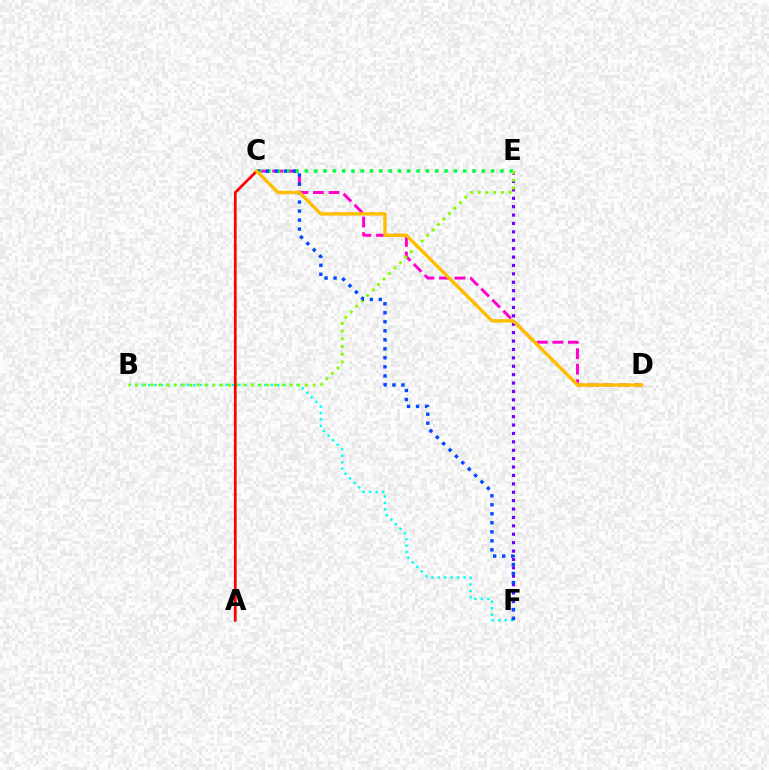{('C', 'D'): [{'color': '#ff00cf', 'line_style': 'dashed', 'thickness': 2.11}, {'color': '#ffbd00', 'line_style': 'solid', 'thickness': 2.43}], ('E', 'F'): [{'color': '#7200ff', 'line_style': 'dotted', 'thickness': 2.28}], ('B', 'F'): [{'color': '#00fff6', 'line_style': 'dotted', 'thickness': 1.75}], ('C', 'E'): [{'color': '#00ff39', 'line_style': 'dotted', 'thickness': 2.53}], ('B', 'E'): [{'color': '#84ff00', 'line_style': 'dotted', 'thickness': 2.1}], ('A', 'C'): [{'color': '#ff0000', 'line_style': 'solid', 'thickness': 1.96}], ('C', 'F'): [{'color': '#004bff', 'line_style': 'dotted', 'thickness': 2.45}]}